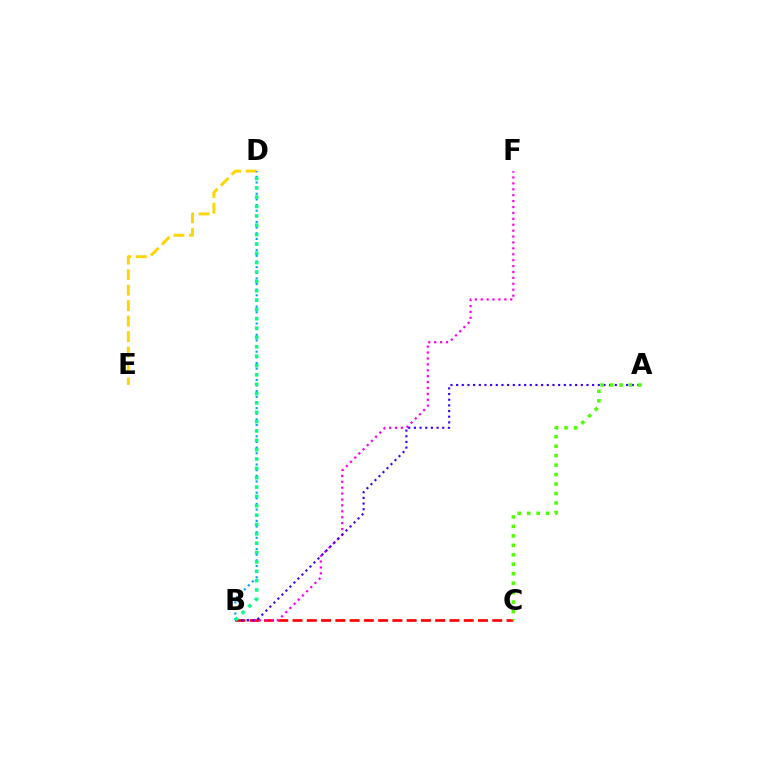{('D', 'E'): [{'color': '#ffd500', 'line_style': 'dashed', 'thickness': 2.1}], ('B', 'C'): [{'color': '#ff0000', 'line_style': 'dashed', 'thickness': 1.94}], ('B', 'F'): [{'color': '#ff00ed', 'line_style': 'dotted', 'thickness': 1.6}], ('B', 'D'): [{'color': '#009eff', 'line_style': 'dotted', 'thickness': 1.53}, {'color': '#00ff86', 'line_style': 'dotted', 'thickness': 2.54}], ('A', 'B'): [{'color': '#3700ff', 'line_style': 'dotted', 'thickness': 1.54}], ('A', 'C'): [{'color': '#4fff00', 'line_style': 'dotted', 'thickness': 2.57}]}